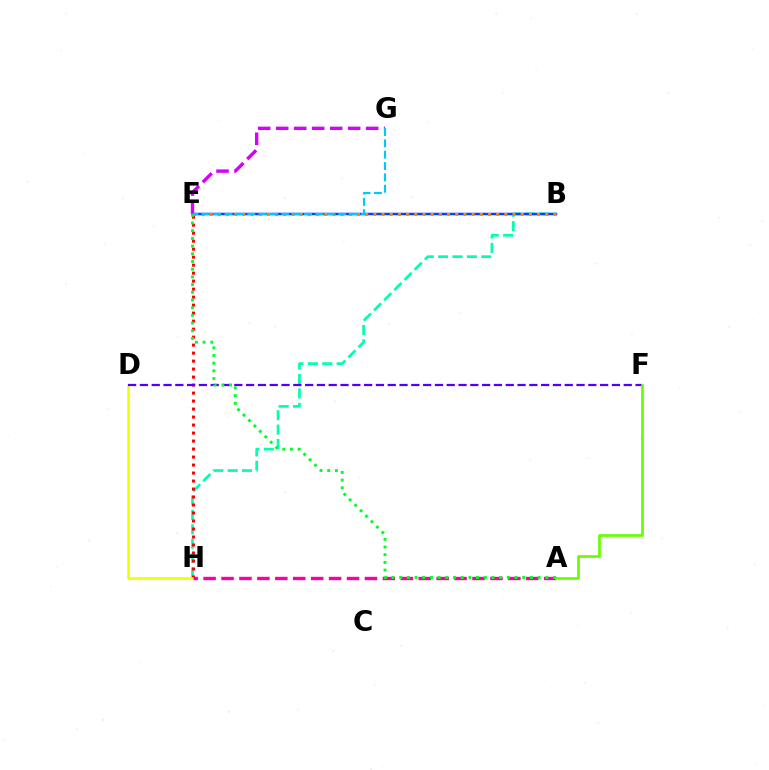{('B', 'H'): [{'color': '#00ffaf', 'line_style': 'dashed', 'thickness': 1.96}], ('E', 'H'): [{'color': '#ff0000', 'line_style': 'dotted', 'thickness': 2.17}], ('D', 'H'): [{'color': '#eeff00', 'line_style': 'solid', 'thickness': 1.88}], ('B', 'E'): [{'color': '#003fff', 'line_style': 'solid', 'thickness': 1.79}, {'color': '#ff8800', 'line_style': 'dotted', 'thickness': 2.22}], ('D', 'F'): [{'color': '#4f00ff', 'line_style': 'dashed', 'thickness': 1.6}], ('A', 'H'): [{'color': '#ff00a0', 'line_style': 'dashed', 'thickness': 2.44}], ('A', 'E'): [{'color': '#00ff27', 'line_style': 'dotted', 'thickness': 2.09}], ('E', 'G'): [{'color': '#d600ff', 'line_style': 'dashed', 'thickness': 2.44}, {'color': '#00c7ff', 'line_style': 'dashed', 'thickness': 1.54}], ('A', 'F'): [{'color': '#66ff00', 'line_style': 'solid', 'thickness': 1.95}]}